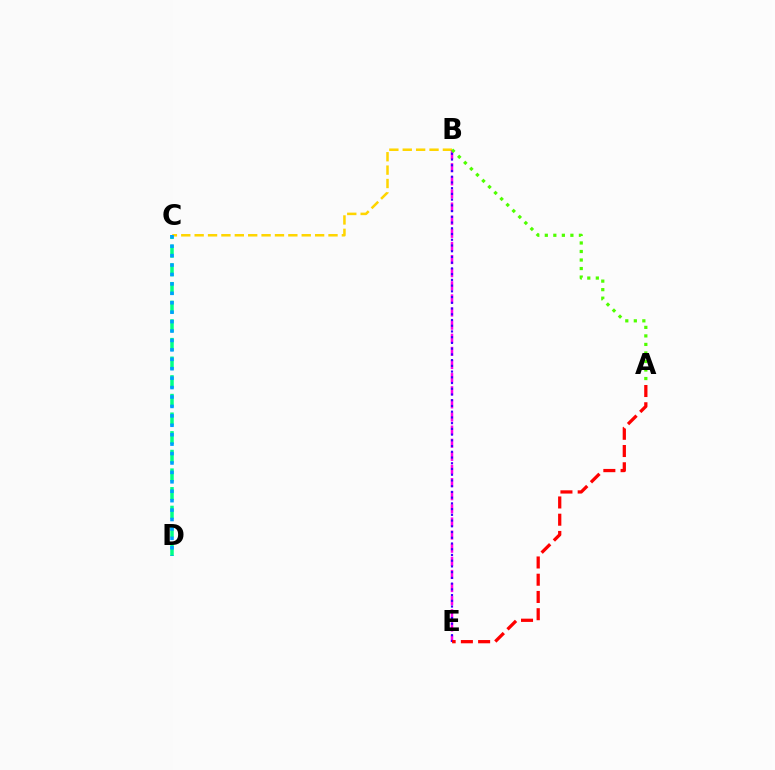{('B', 'C'): [{'color': '#ffd500', 'line_style': 'dashed', 'thickness': 1.82}], ('C', 'D'): [{'color': '#00ff86', 'line_style': 'dashed', 'thickness': 2.53}, {'color': '#009eff', 'line_style': 'dotted', 'thickness': 2.56}], ('B', 'E'): [{'color': '#ff00ed', 'line_style': 'dashed', 'thickness': 1.78}, {'color': '#3700ff', 'line_style': 'dotted', 'thickness': 1.56}], ('A', 'B'): [{'color': '#4fff00', 'line_style': 'dotted', 'thickness': 2.32}], ('A', 'E'): [{'color': '#ff0000', 'line_style': 'dashed', 'thickness': 2.34}]}